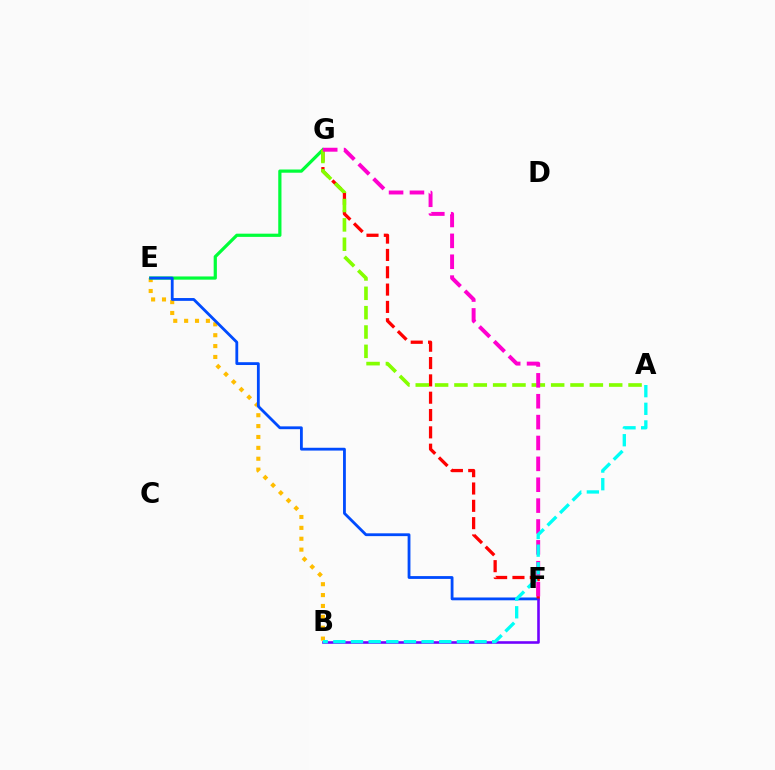{('B', 'E'): [{'color': '#ffbd00', 'line_style': 'dotted', 'thickness': 2.96}], ('E', 'G'): [{'color': '#00ff39', 'line_style': 'solid', 'thickness': 2.31}], ('E', 'F'): [{'color': '#004bff', 'line_style': 'solid', 'thickness': 2.03}], ('B', 'F'): [{'color': '#7200ff', 'line_style': 'solid', 'thickness': 1.86}], ('F', 'G'): [{'color': '#ff0000', 'line_style': 'dashed', 'thickness': 2.35}, {'color': '#ff00cf', 'line_style': 'dashed', 'thickness': 2.84}], ('A', 'G'): [{'color': '#84ff00', 'line_style': 'dashed', 'thickness': 2.63}], ('A', 'B'): [{'color': '#00fff6', 'line_style': 'dashed', 'thickness': 2.4}]}